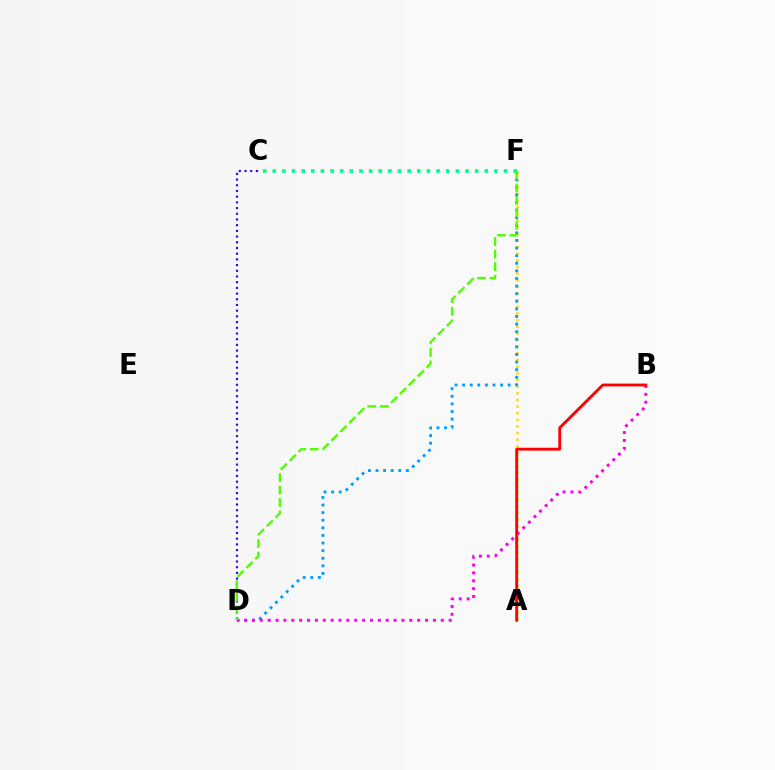{('A', 'F'): [{'color': '#ffd500', 'line_style': 'dotted', 'thickness': 1.81}], ('D', 'F'): [{'color': '#009eff', 'line_style': 'dotted', 'thickness': 2.06}, {'color': '#4fff00', 'line_style': 'dashed', 'thickness': 1.7}], ('C', 'F'): [{'color': '#00ff86', 'line_style': 'dotted', 'thickness': 2.62}], ('B', 'D'): [{'color': '#ff00ed', 'line_style': 'dotted', 'thickness': 2.14}], ('A', 'B'): [{'color': '#ff0000', 'line_style': 'solid', 'thickness': 2.06}], ('C', 'D'): [{'color': '#3700ff', 'line_style': 'dotted', 'thickness': 1.55}]}